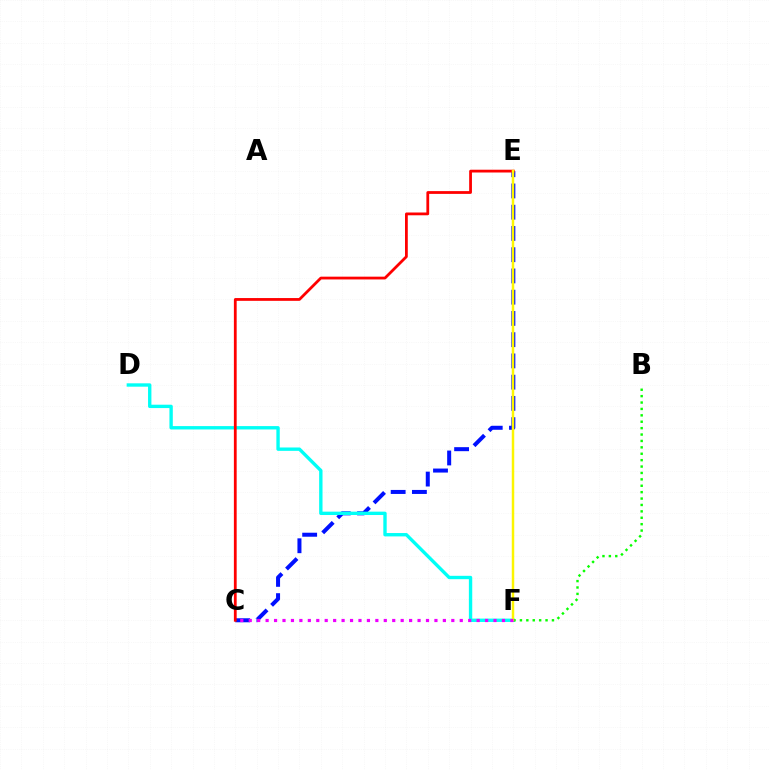{('C', 'E'): [{'color': '#0010ff', 'line_style': 'dashed', 'thickness': 2.89}, {'color': '#ff0000', 'line_style': 'solid', 'thickness': 2.0}], ('D', 'F'): [{'color': '#00fff6', 'line_style': 'solid', 'thickness': 2.43}], ('B', 'F'): [{'color': '#08ff00', 'line_style': 'dotted', 'thickness': 1.74}], ('E', 'F'): [{'color': '#fcf500', 'line_style': 'solid', 'thickness': 1.78}], ('C', 'F'): [{'color': '#ee00ff', 'line_style': 'dotted', 'thickness': 2.29}]}